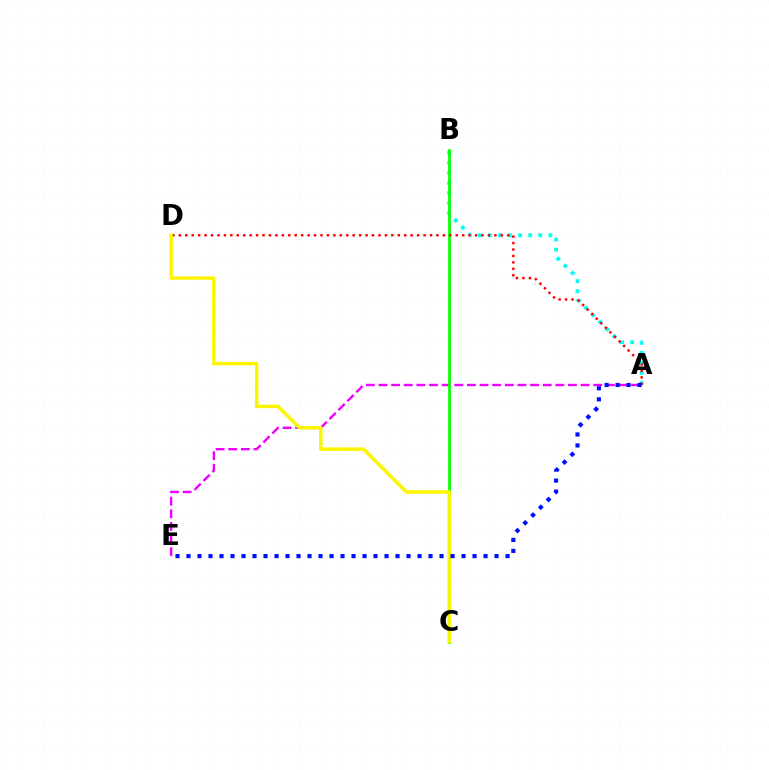{('A', 'E'): [{'color': '#ee00ff', 'line_style': 'dashed', 'thickness': 1.72}, {'color': '#0010ff', 'line_style': 'dotted', 'thickness': 2.99}], ('A', 'B'): [{'color': '#00fff6', 'line_style': 'dotted', 'thickness': 2.74}], ('B', 'C'): [{'color': '#08ff00', 'line_style': 'solid', 'thickness': 1.99}], ('A', 'D'): [{'color': '#ff0000', 'line_style': 'dotted', 'thickness': 1.75}], ('C', 'D'): [{'color': '#fcf500', 'line_style': 'solid', 'thickness': 2.52}]}